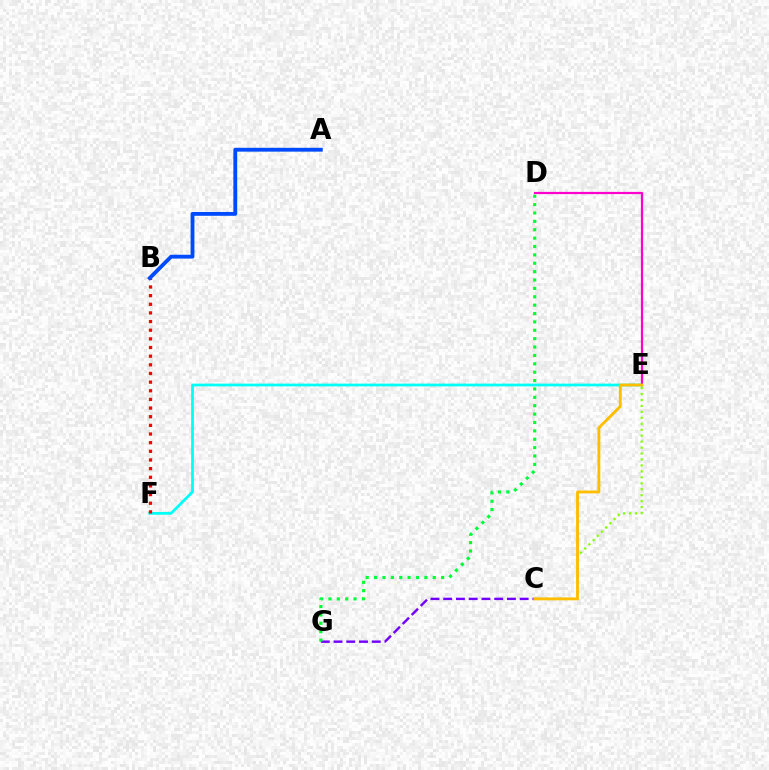{('C', 'E'): [{'color': '#84ff00', 'line_style': 'dotted', 'thickness': 1.62}, {'color': '#ffbd00', 'line_style': 'solid', 'thickness': 2.05}], ('E', 'F'): [{'color': '#00fff6', 'line_style': 'solid', 'thickness': 1.97}], ('B', 'F'): [{'color': '#ff0000', 'line_style': 'dotted', 'thickness': 2.35}], ('D', 'E'): [{'color': '#ff00cf', 'line_style': 'solid', 'thickness': 1.6}], ('C', 'G'): [{'color': '#7200ff', 'line_style': 'dashed', 'thickness': 1.73}], ('D', 'G'): [{'color': '#00ff39', 'line_style': 'dotted', 'thickness': 2.28}], ('A', 'B'): [{'color': '#004bff', 'line_style': 'solid', 'thickness': 2.76}]}